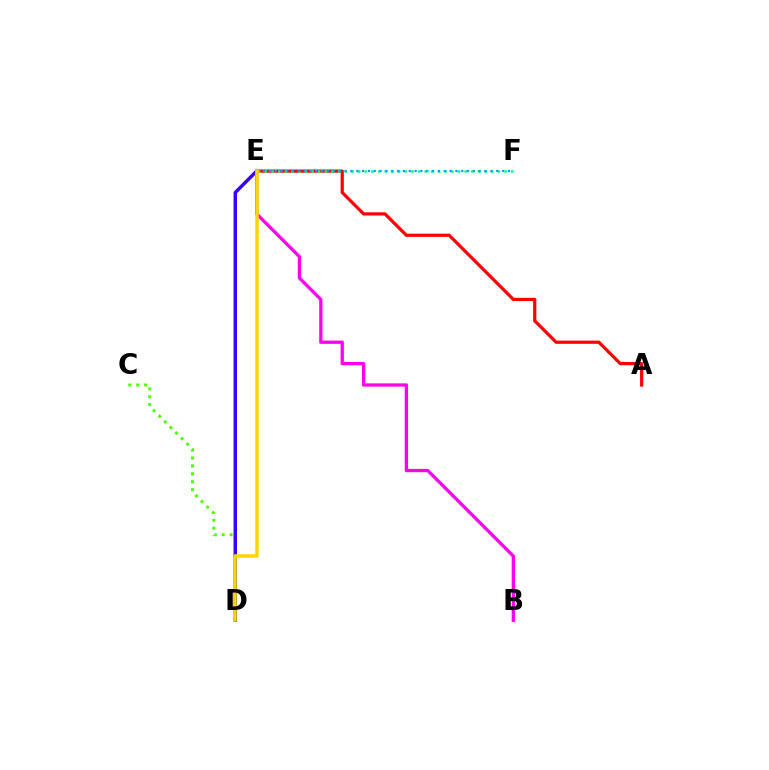{('C', 'D'): [{'color': '#4fff00', 'line_style': 'dotted', 'thickness': 2.15}], ('D', 'E'): [{'color': '#3700ff', 'line_style': 'solid', 'thickness': 2.49}, {'color': '#ffd500', 'line_style': 'solid', 'thickness': 2.53}], ('A', 'E'): [{'color': '#ff0000', 'line_style': 'solid', 'thickness': 2.31}], ('E', 'F'): [{'color': '#00ff86', 'line_style': 'dotted', 'thickness': 1.81}, {'color': '#009eff', 'line_style': 'dotted', 'thickness': 1.58}], ('B', 'E'): [{'color': '#ff00ed', 'line_style': 'solid', 'thickness': 2.37}]}